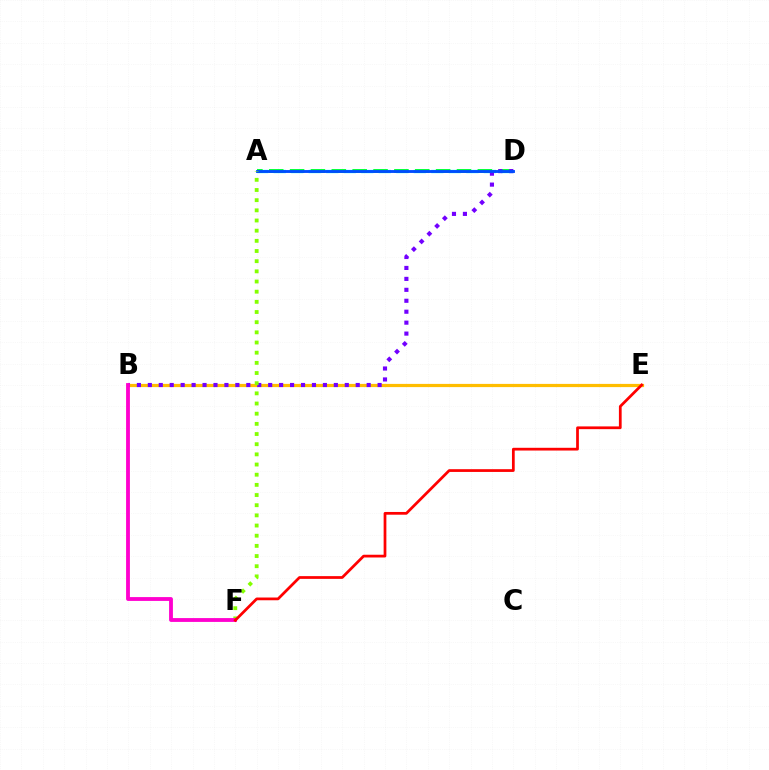{('B', 'E'): [{'color': '#ffbd00', 'line_style': 'solid', 'thickness': 2.31}], ('A', 'D'): [{'color': '#00fff6', 'line_style': 'dashed', 'thickness': 2.38}, {'color': '#00ff39', 'line_style': 'dashed', 'thickness': 2.83}, {'color': '#004bff', 'line_style': 'solid', 'thickness': 2.07}], ('B', 'D'): [{'color': '#7200ff', 'line_style': 'dotted', 'thickness': 2.97}], ('A', 'F'): [{'color': '#84ff00', 'line_style': 'dotted', 'thickness': 2.76}], ('B', 'F'): [{'color': '#ff00cf', 'line_style': 'solid', 'thickness': 2.76}], ('E', 'F'): [{'color': '#ff0000', 'line_style': 'solid', 'thickness': 1.98}]}